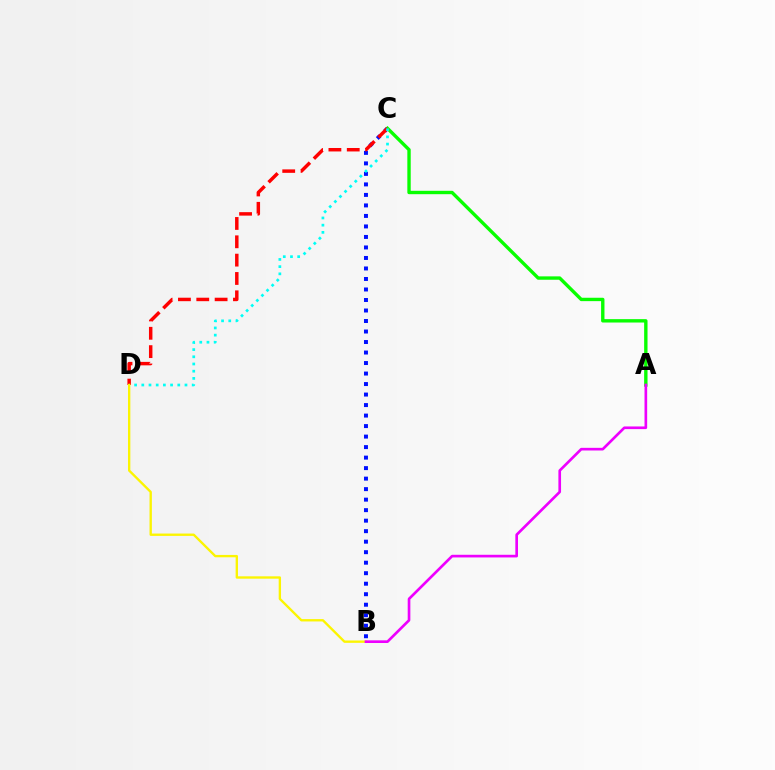{('B', 'C'): [{'color': '#0010ff', 'line_style': 'dotted', 'thickness': 2.85}], ('A', 'C'): [{'color': '#08ff00', 'line_style': 'solid', 'thickness': 2.43}], ('C', 'D'): [{'color': '#ff0000', 'line_style': 'dashed', 'thickness': 2.49}, {'color': '#00fff6', 'line_style': 'dotted', 'thickness': 1.96}], ('B', 'D'): [{'color': '#fcf500', 'line_style': 'solid', 'thickness': 1.69}], ('A', 'B'): [{'color': '#ee00ff', 'line_style': 'solid', 'thickness': 1.91}]}